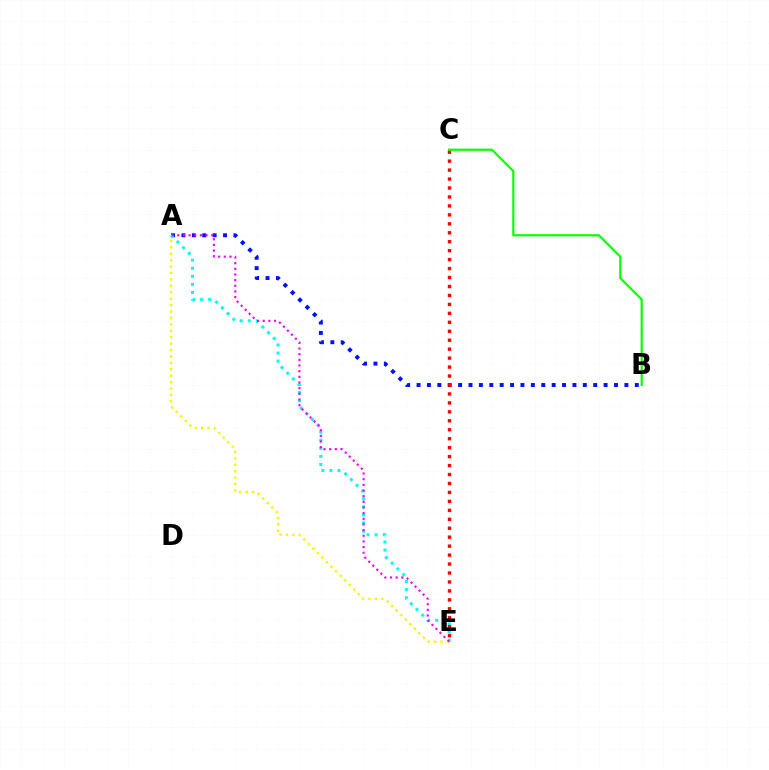{('A', 'B'): [{'color': '#0010ff', 'line_style': 'dotted', 'thickness': 2.82}], ('A', 'E'): [{'color': '#00fff6', 'line_style': 'dotted', 'thickness': 2.19}, {'color': '#fcf500', 'line_style': 'dotted', 'thickness': 1.74}, {'color': '#ee00ff', 'line_style': 'dotted', 'thickness': 1.54}], ('C', 'E'): [{'color': '#ff0000', 'line_style': 'dotted', 'thickness': 2.43}], ('B', 'C'): [{'color': '#08ff00', 'line_style': 'solid', 'thickness': 1.56}]}